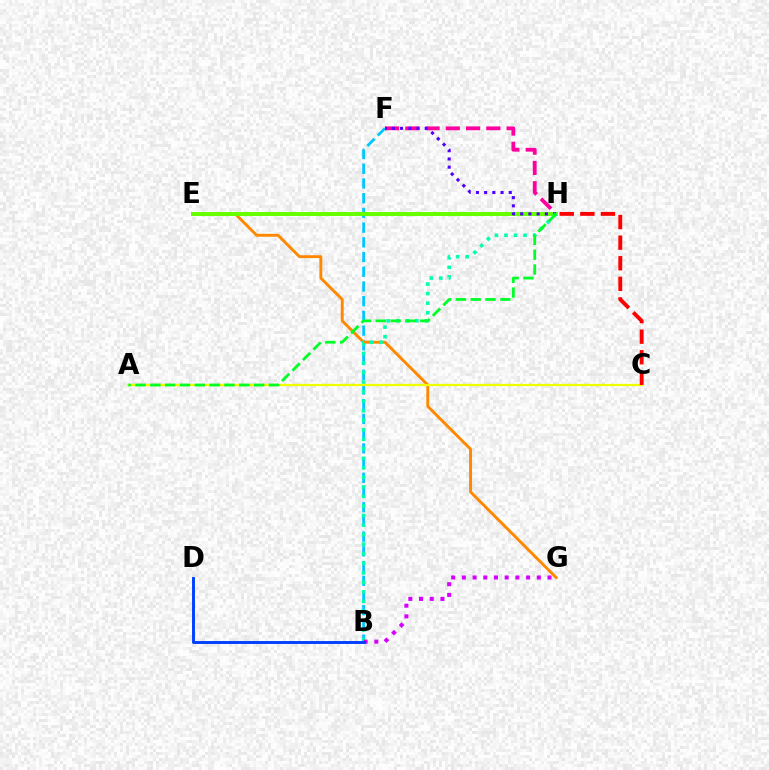{('F', 'H'): [{'color': '#ff00a0', 'line_style': 'dashed', 'thickness': 2.75}, {'color': '#4f00ff', 'line_style': 'dotted', 'thickness': 2.23}], ('B', 'F'): [{'color': '#00c7ff', 'line_style': 'dashed', 'thickness': 2.0}], ('E', 'G'): [{'color': '#ff8800', 'line_style': 'solid', 'thickness': 2.09}], ('E', 'H'): [{'color': '#66ff00', 'line_style': 'solid', 'thickness': 2.85}], ('B', 'H'): [{'color': '#00ffaf', 'line_style': 'dotted', 'thickness': 2.59}], ('A', 'C'): [{'color': '#eeff00', 'line_style': 'solid', 'thickness': 1.62}], ('B', 'G'): [{'color': '#d600ff', 'line_style': 'dotted', 'thickness': 2.91}], ('C', 'H'): [{'color': '#ff0000', 'line_style': 'dashed', 'thickness': 2.79}], ('B', 'D'): [{'color': '#003fff', 'line_style': 'solid', 'thickness': 2.09}], ('A', 'H'): [{'color': '#00ff27', 'line_style': 'dashed', 'thickness': 2.01}]}